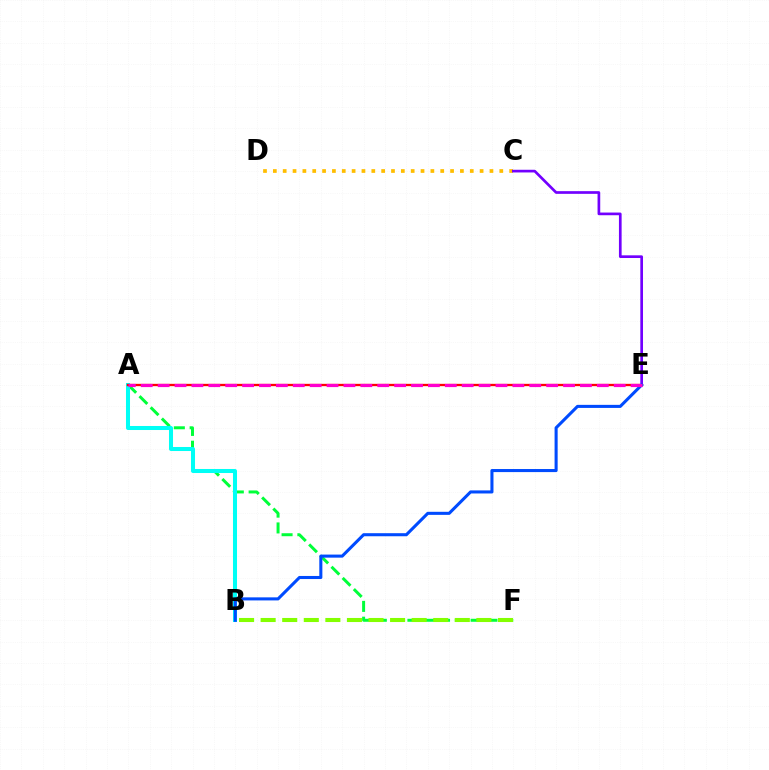{('A', 'F'): [{'color': '#00ff39', 'line_style': 'dashed', 'thickness': 2.15}], ('C', 'D'): [{'color': '#ffbd00', 'line_style': 'dotted', 'thickness': 2.68}], ('A', 'B'): [{'color': '#00fff6', 'line_style': 'solid', 'thickness': 2.9}], ('B', 'F'): [{'color': '#84ff00', 'line_style': 'dashed', 'thickness': 2.93}], ('A', 'E'): [{'color': '#ff0000', 'line_style': 'solid', 'thickness': 1.67}, {'color': '#ff00cf', 'line_style': 'dashed', 'thickness': 2.29}], ('C', 'E'): [{'color': '#7200ff', 'line_style': 'solid', 'thickness': 1.93}], ('B', 'E'): [{'color': '#004bff', 'line_style': 'solid', 'thickness': 2.21}]}